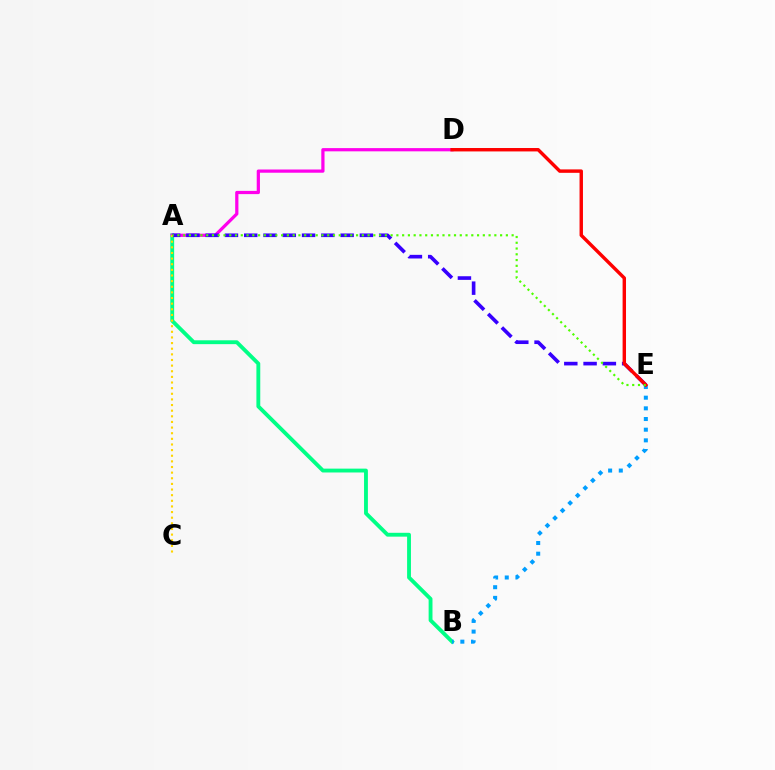{('A', 'B'): [{'color': '#00ff86', 'line_style': 'solid', 'thickness': 2.77}], ('B', 'E'): [{'color': '#009eff', 'line_style': 'dotted', 'thickness': 2.9}], ('A', 'D'): [{'color': '#ff00ed', 'line_style': 'solid', 'thickness': 2.32}], ('A', 'E'): [{'color': '#3700ff', 'line_style': 'dashed', 'thickness': 2.62}, {'color': '#4fff00', 'line_style': 'dotted', 'thickness': 1.57}], ('D', 'E'): [{'color': '#ff0000', 'line_style': 'solid', 'thickness': 2.46}], ('A', 'C'): [{'color': '#ffd500', 'line_style': 'dotted', 'thickness': 1.53}]}